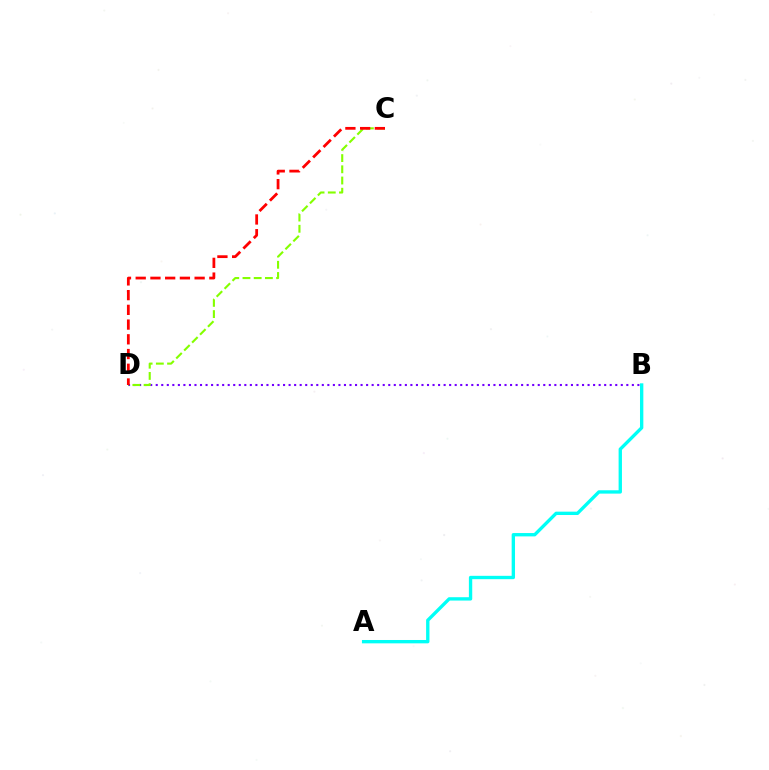{('B', 'D'): [{'color': '#7200ff', 'line_style': 'dotted', 'thickness': 1.5}], ('C', 'D'): [{'color': '#84ff00', 'line_style': 'dashed', 'thickness': 1.52}, {'color': '#ff0000', 'line_style': 'dashed', 'thickness': 2.0}], ('A', 'B'): [{'color': '#00fff6', 'line_style': 'solid', 'thickness': 2.41}]}